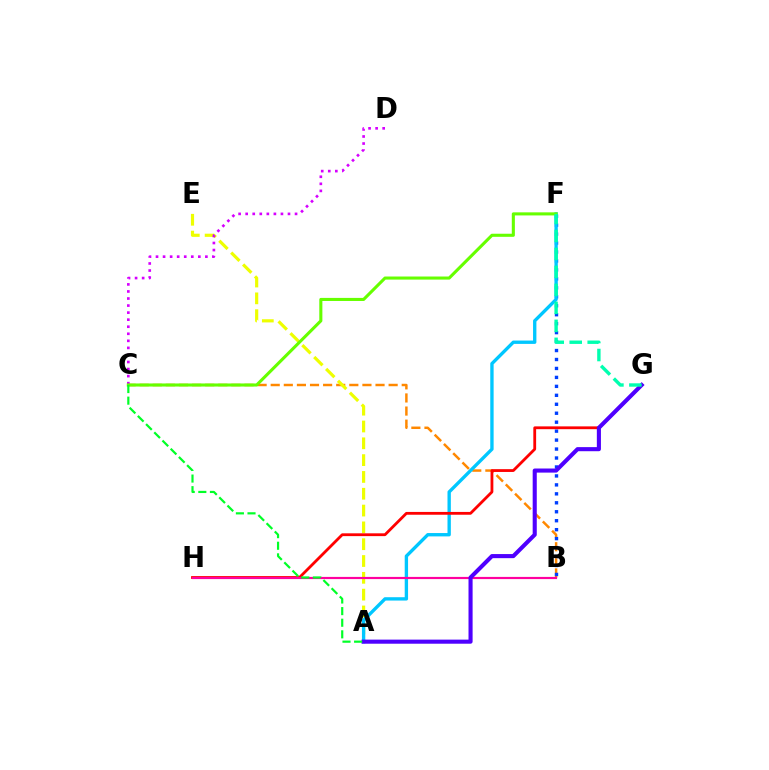{('B', 'C'): [{'color': '#ff8800', 'line_style': 'dashed', 'thickness': 1.78}], ('A', 'E'): [{'color': '#eeff00', 'line_style': 'dashed', 'thickness': 2.28}], ('B', 'F'): [{'color': '#003fff', 'line_style': 'dotted', 'thickness': 2.43}], ('C', 'D'): [{'color': '#d600ff', 'line_style': 'dotted', 'thickness': 1.92}], ('A', 'F'): [{'color': '#00c7ff', 'line_style': 'solid', 'thickness': 2.41}], ('G', 'H'): [{'color': '#ff0000', 'line_style': 'solid', 'thickness': 2.02}], ('C', 'F'): [{'color': '#66ff00', 'line_style': 'solid', 'thickness': 2.22}], ('B', 'H'): [{'color': '#ff00a0', 'line_style': 'solid', 'thickness': 1.57}], ('A', 'G'): [{'color': '#4f00ff', 'line_style': 'solid', 'thickness': 2.95}], ('F', 'G'): [{'color': '#00ffaf', 'line_style': 'dashed', 'thickness': 2.44}], ('A', 'C'): [{'color': '#00ff27', 'line_style': 'dashed', 'thickness': 1.58}]}